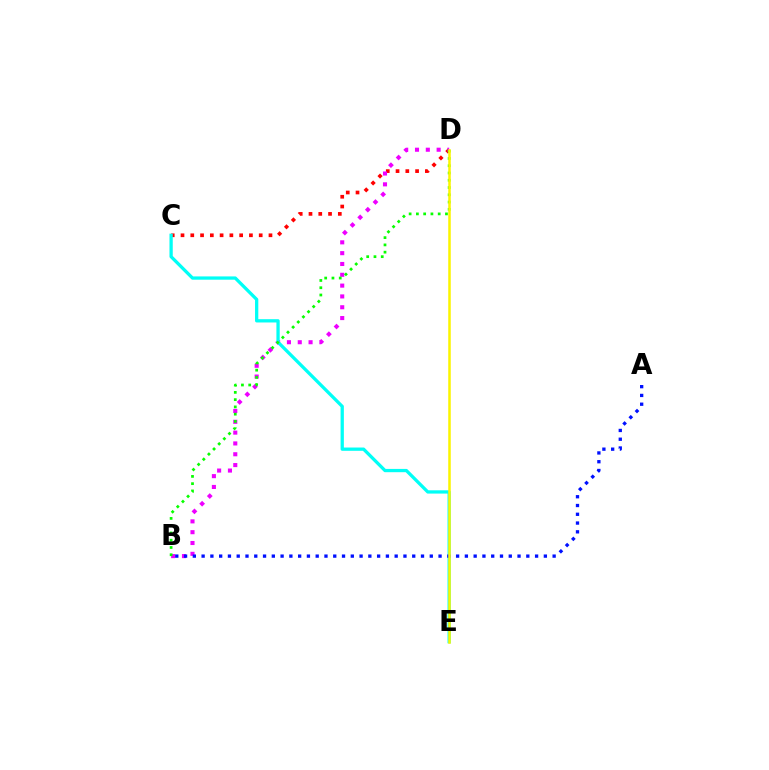{('C', 'D'): [{'color': '#ff0000', 'line_style': 'dotted', 'thickness': 2.66}], ('B', 'D'): [{'color': '#ee00ff', 'line_style': 'dotted', 'thickness': 2.94}, {'color': '#08ff00', 'line_style': 'dotted', 'thickness': 1.97}], ('C', 'E'): [{'color': '#00fff6', 'line_style': 'solid', 'thickness': 2.36}], ('A', 'B'): [{'color': '#0010ff', 'line_style': 'dotted', 'thickness': 2.38}], ('D', 'E'): [{'color': '#fcf500', 'line_style': 'solid', 'thickness': 1.82}]}